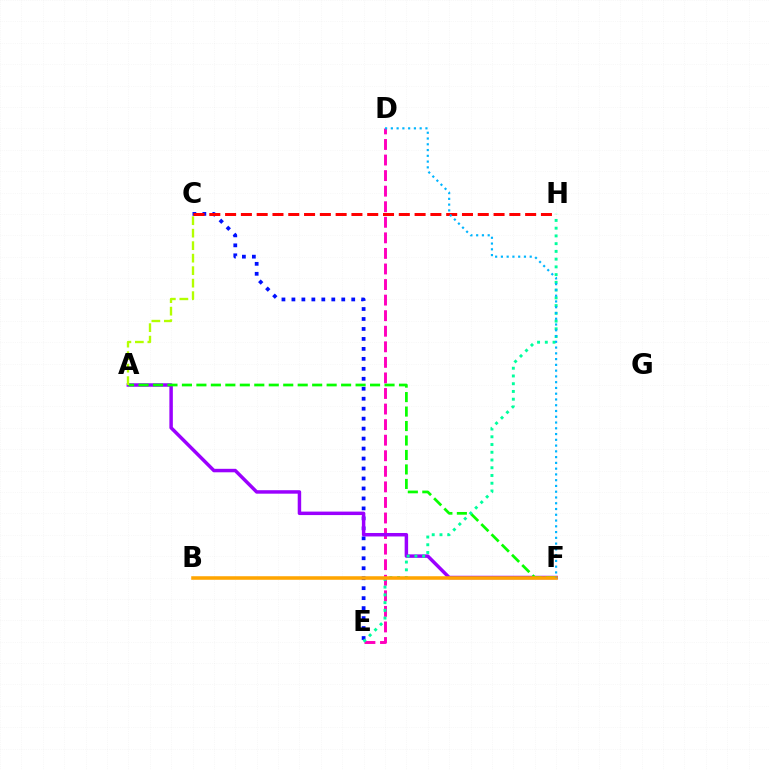{('C', 'E'): [{'color': '#0010ff', 'line_style': 'dotted', 'thickness': 2.71}], ('D', 'E'): [{'color': '#ff00bd', 'line_style': 'dashed', 'thickness': 2.11}], ('A', 'F'): [{'color': '#9b00ff', 'line_style': 'solid', 'thickness': 2.5}, {'color': '#08ff00', 'line_style': 'dashed', 'thickness': 1.97}], ('C', 'H'): [{'color': '#ff0000', 'line_style': 'dashed', 'thickness': 2.15}], ('A', 'C'): [{'color': '#b3ff00', 'line_style': 'dashed', 'thickness': 1.7}], ('E', 'H'): [{'color': '#00ff9d', 'line_style': 'dotted', 'thickness': 2.1}], ('B', 'F'): [{'color': '#ffa500', 'line_style': 'solid', 'thickness': 2.55}], ('D', 'F'): [{'color': '#00b5ff', 'line_style': 'dotted', 'thickness': 1.57}]}